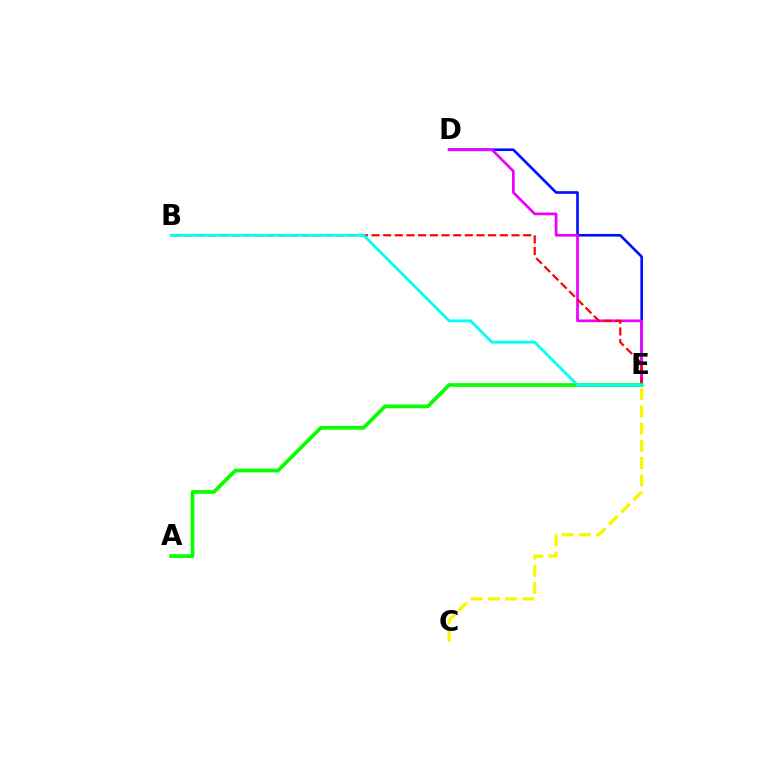{('C', 'E'): [{'color': '#fcf500', 'line_style': 'dashed', 'thickness': 2.34}], ('D', 'E'): [{'color': '#0010ff', 'line_style': 'solid', 'thickness': 1.89}, {'color': '#ee00ff', 'line_style': 'solid', 'thickness': 1.96}], ('B', 'E'): [{'color': '#ff0000', 'line_style': 'dashed', 'thickness': 1.59}, {'color': '#00fff6', 'line_style': 'solid', 'thickness': 2.02}], ('A', 'E'): [{'color': '#08ff00', 'line_style': 'solid', 'thickness': 2.67}]}